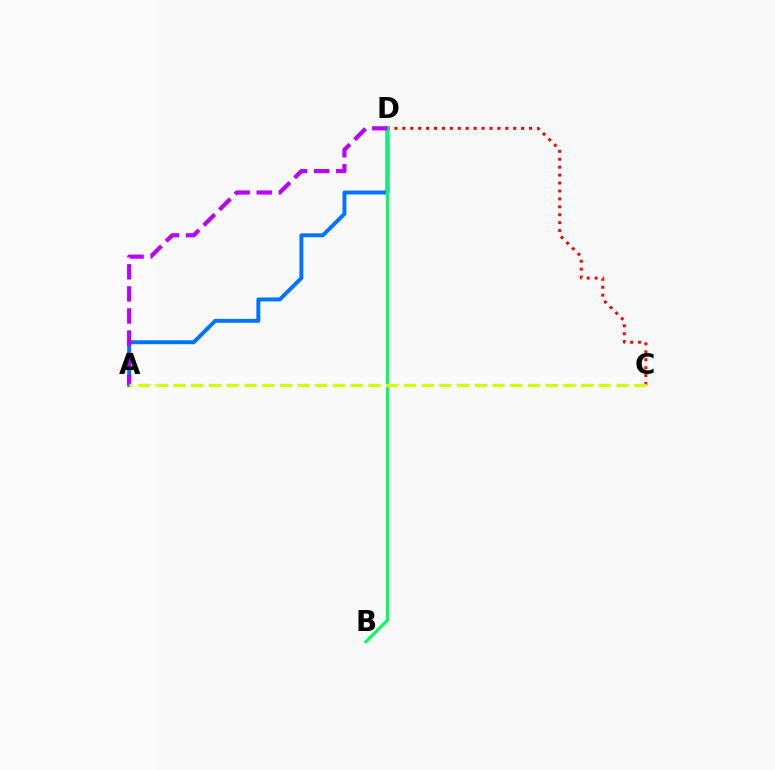{('A', 'D'): [{'color': '#0074ff', 'line_style': 'solid', 'thickness': 2.83}, {'color': '#b900ff', 'line_style': 'dashed', 'thickness': 3.0}], ('C', 'D'): [{'color': '#ff0000', 'line_style': 'dotted', 'thickness': 2.15}], ('B', 'D'): [{'color': '#00ff5c', 'line_style': 'solid', 'thickness': 2.24}], ('A', 'C'): [{'color': '#d1ff00', 'line_style': 'dashed', 'thickness': 2.41}]}